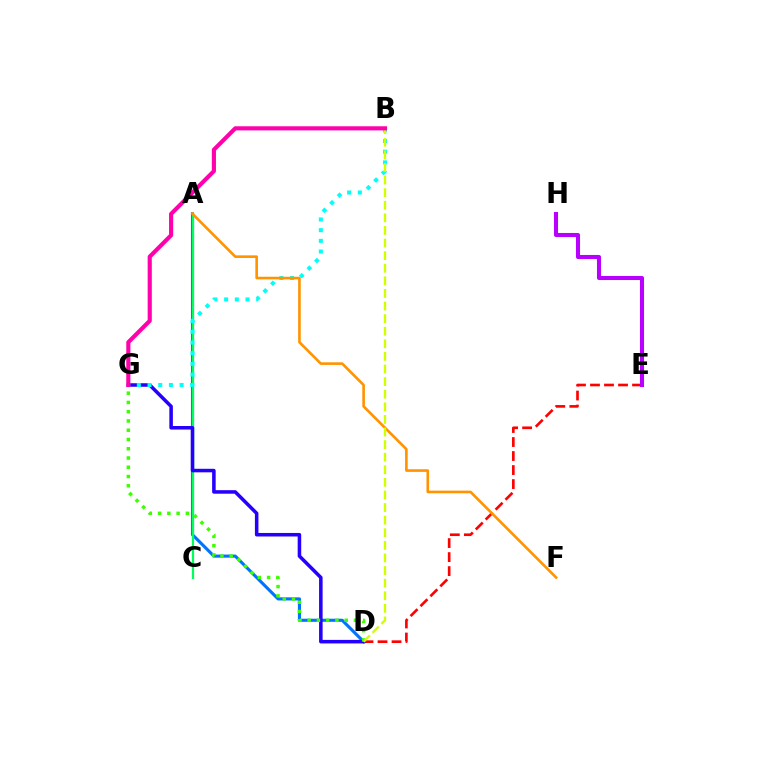{('D', 'E'): [{'color': '#ff0000', 'line_style': 'dashed', 'thickness': 1.9}], ('A', 'D'): [{'color': '#0074ff', 'line_style': 'solid', 'thickness': 2.23}], ('A', 'C'): [{'color': '#00ff5c', 'line_style': 'solid', 'thickness': 1.6}], ('E', 'H'): [{'color': '#b900ff', 'line_style': 'solid', 'thickness': 2.93}], ('D', 'G'): [{'color': '#2500ff', 'line_style': 'solid', 'thickness': 2.54}, {'color': '#3dff00', 'line_style': 'dotted', 'thickness': 2.52}], ('B', 'G'): [{'color': '#00fff6', 'line_style': 'dotted', 'thickness': 2.9}, {'color': '#ff00ac', 'line_style': 'solid', 'thickness': 2.97}], ('A', 'F'): [{'color': '#ff9400', 'line_style': 'solid', 'thickness': 1.89}], ('B', 'D'): [{'color': '#d1ff00', 'line_style': 'dashed', 'thickness': 1.71}]}